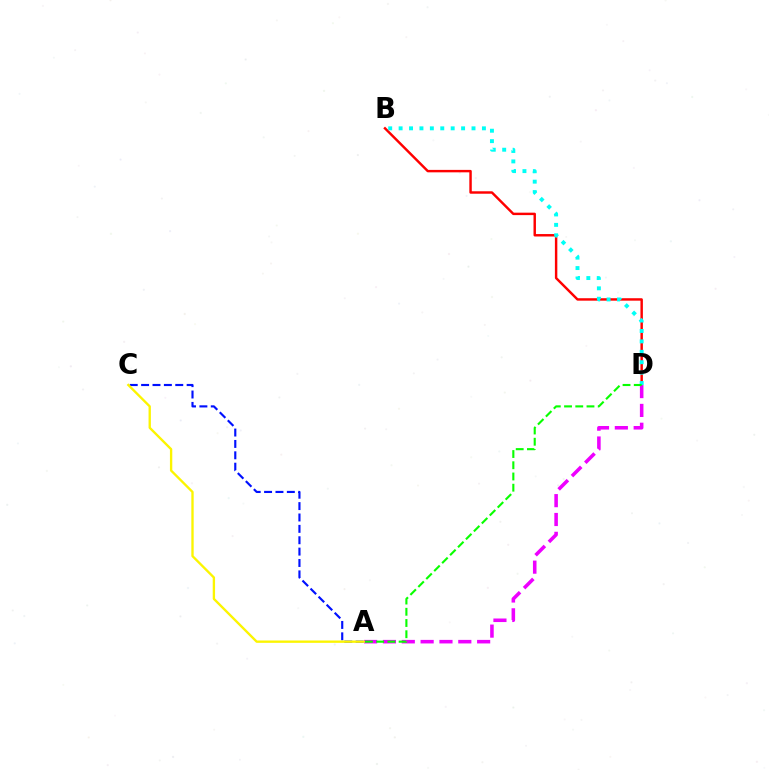{('B', 'D'): [{'color': '#ff0000', 'line_style': 'solid', 'thickness': 1.76}, {'color': '#00fff6', 'line_style': 'dotted', 'thickness': 2.83}], ('A', 'C'): [{'color': '#0010ff', 'line_style': 'dashed', 'thickness': 1.55}, {'color': '#fcf500', 'line_style': 'solid', 'thickness': 1.69}], ('A', 'D'): [{'color': '#ee00ff', 'line_style': 'dashed', 'thickness': 2.56}, {'color': '#08ff00', 'line_style': 'dashed', 'thickness': 1.52}]}